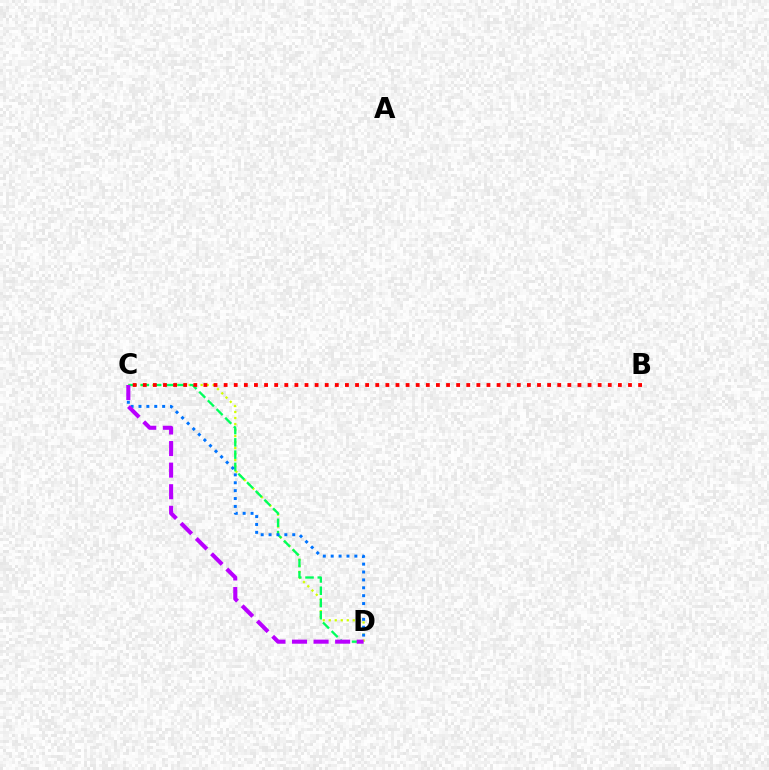{('C', 'D'): [{'color': '#d1ff00', 'line_style': 'dotted', 'thickness': 1.63}, {'color': '#00ff5c', 'line_style': 'dashed', 'thickness': 1.67}, {'color': '#0074ff', 'line_style': 'dotted', 'thickness': 2.14}, {'color': '#b900ff', 'line_style': 'dashed', 'thickness': 2.93}], ('B', 'C'): [{'color': '#ff0000', 'line_style': 'dotted', 'thickness': 2.75}]}